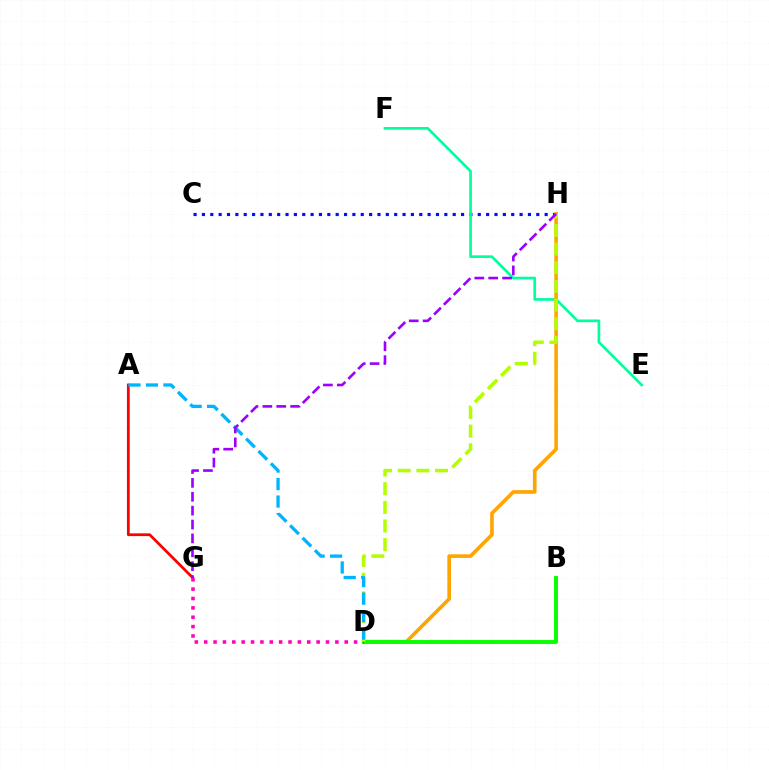{('A', 'G'): [{'color': '#ff0000', 'line_style': 'solid', 'thickness': 2.0}], ('C', 'H'): [{'color': '#0010ff', 'line_style': 'dotted', 'thickness': 2.27}], ('E', 'F'): [{'color': '#00ff9d', 'line_style': 'solid', 'thickness': 1.93}], ('D', 'H'): [{'color': '#ffa500', 'line_style': 'solid', 'thickness': 2.61}, {'color': '#b3ff00', 'line_style': 'dashed', 'thickness': 2.53}], ('B', 'D'): [{'color': '#08ff00', 'line_style': 'solid', 'thickness': 2.82}], ('D', 'G'): [{'color': '#ff00bd', 'line_style': 'dotted', 'thickness': 2.55}], ('A', 'D'): [{'color': '#00b5ff', 'line_style': 'dashed', 'thickness': 2.38}], ('G', 'H'): [{'color': '#9b00ff', 'line_style': 'dashed', 'thickness': 1.89}]}